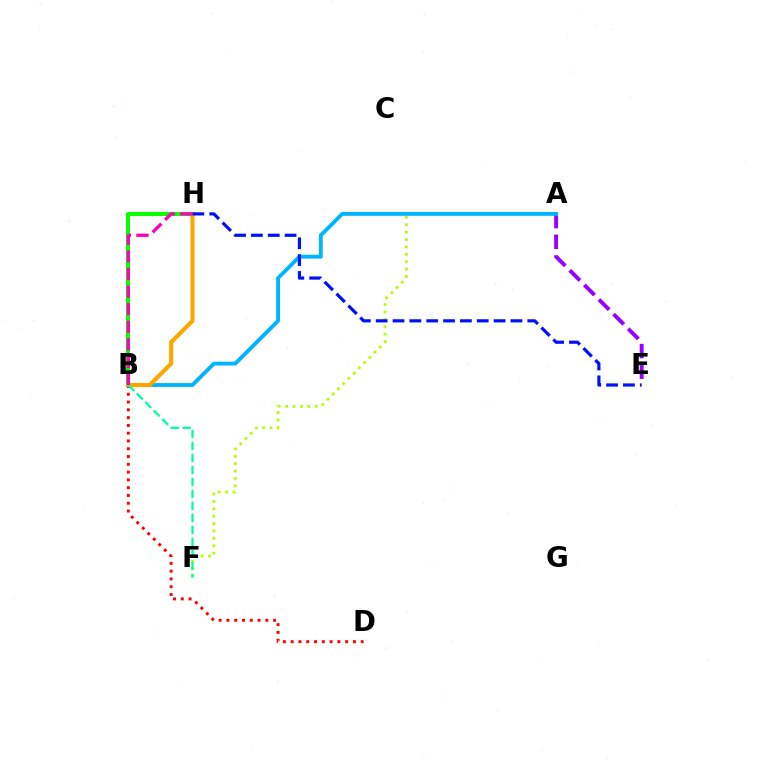{('B', 'D'): [{'color': '#ff0000', 'line_style': 'dotted', 'thickness': 2.12}], ('A', 'E'): [{'color': '#9b00ff', 'line_style': 'dashed', 'thickness': 2.81}], ('A', 'F'): [{'color': '#b3ff00', 'line_style': 'dotted', 'thickness': 2.01}], ('B', 'H'): [{'color': '#08ff00', 'line_style': 'solid', 'thickness': 2.88}, {'color': '#ffa500', 'line_style': 'solid', 'thickness': 2.95}, {'color': '#ff00bd', 'line_style': 'dashed', 'thickness': 2.39}], ('A', 'B'): [{'color': '#00b5ff', 'line_style': 'solid', 'thickness': 2.77}], ('B', 'F'): [{'color': '#00ff9d', 'line_style': 'dashed', 'thickness': 1.63}], ('E', 'H'): [{'color': '#0010ff', 'line_style': 'dashed', 'thickness': 2.29}]}